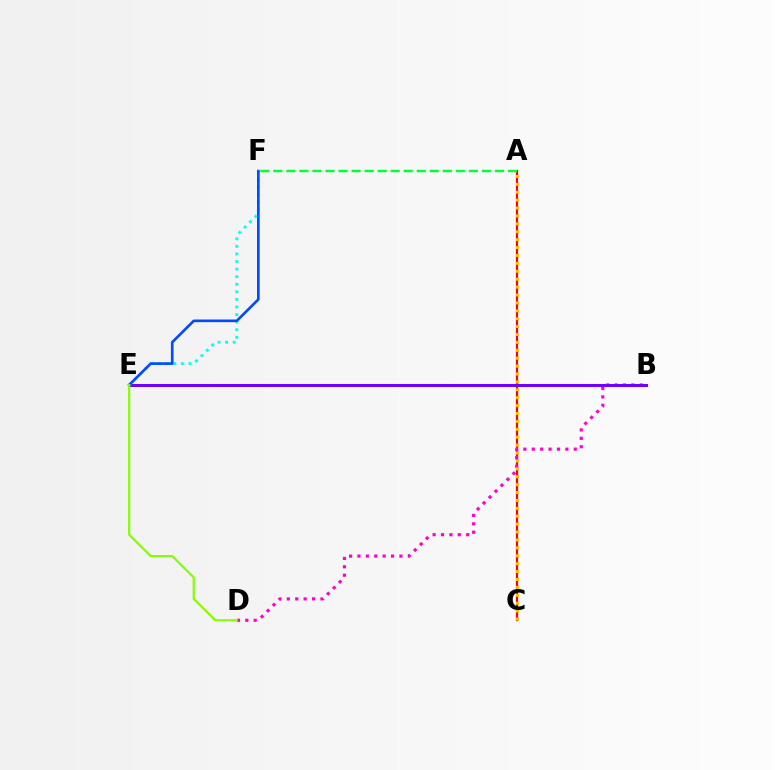{('A', 'C'): [{'color': '#ff0000', 'line_style': 'solid', 'thickness': 1.58}, {'color': '#ffbd00', 'line_style': 'dotted', 'thickness': 2.15}], ('B', 'D'): [{'color': '#ff00cf', 'line_style': 'dotted', 'thickness': 2.28}], ('B', 'E'): [{'color': '#7200ff', 'line_style': 'solid', 'thickness': 2.18}], ('E', 'F'): [{'color': '#00fff6', 'line_style': 'dotted', 'thickness': 2.06}, {'color': '#004bff', 'line_style': 'solid', 'thickness': 1.91}], ('A', 'F'): [{'color': '#00ff39', 'line_style': 'dashed', 'thickness': 1.77}], ('D', 'E'): [{'color': '#84ff00', 'line_style': 'solid', 'thickness': 1.58}]}